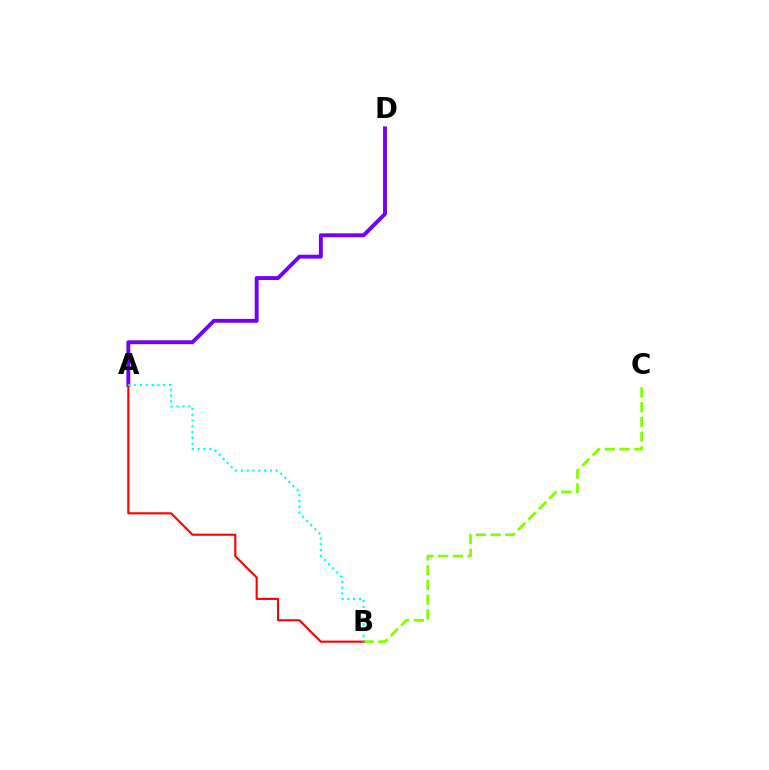{('B', 'C'): [{'color': '#84ff00', 'line_style': 'dashed', 'thickness': 2.0}], ('A', 'D'): [{'color': '#7200ff', 'line_style': 'solid', 'thickness': 2.81}], ('A', 'B'): [{'color': '#ff0000', 'line_style': 'solid', 'thickness': 1.52}, {'color': '#00fff6', 'line_style': 'dotted', 'thickness': 1.58}]}